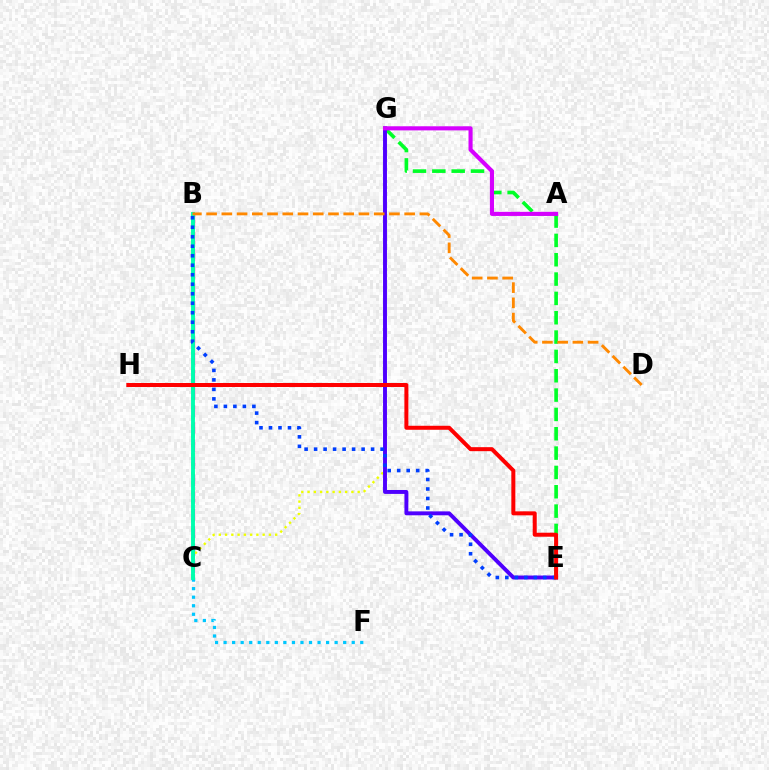{('B', 'C'): [{'color': '#66ff00', 'line_style': 'dotted', 'thickness': 2.54}, {'color': '#ff00a0', 'line_style': 'dashed', 'thickness': 2.35}, {'color': '#00ffaf', 'line_style': 'solid', 'thickness': 2.79}], ('C', 'G'): [{'color': '#eeff00', 'line_style': 'dotted', 'thickness': 1.7}], ('E', 'G'): [{'color': '#00ff27', 'line_style': 'dashed', 'thickness': 2.63}, {'color': '#4f00ff', 'line_style': 'solid', 'thickness': 2.82}], ('C', 'F'): [{'color': '#00c7ff', 'line_style': 'dotted', 'thickness': 2.32}], ('A', 'G'): [{'color': '#d600ff', 'line_style': 'solid', 'thickness': 2.95}], ('B', 'D'): [{'color': '#ff8800', 'line_style': 'dashed', 'thickness': 2.07}], ('B', 'E'): [{'color': '#003fff', 'line_style': 'dotted', 'thickness': 2.58}], ('E', 'H'): [{'color': '#ff0000', 'line_style': 'solid', 'thickness': 2.88}]}